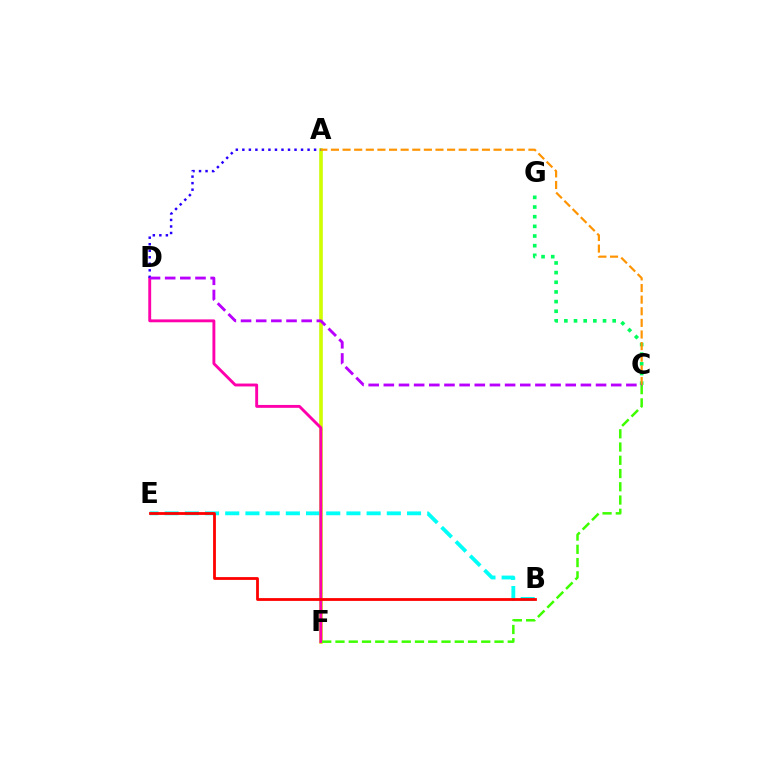{('A', 'F'): [{'color': '#0074ff', 'line_style': 'solid', 'thickness': 1.59}, {'color': '#d1ff00', 'line_style': 'solid', 'thickness': 2.58}], ('B', 'E'): [{'color': '#00fff6', 'line_style': 'dashed', 'thickness': 2.74}, {'color': '#ff0000', 'line_style': 'solid', 'thickness': 2.01}], ('D', 'F'): [{'color': '#ff00ac', 'line_style': 'solid', 'thickness': 2.08}], ('C', 'G'): [{'color': '#00ff5c', 'line_style': 'dotted', 'thickness': 2.63}], ('A', 'D'): [{'color': '#2500ff', 'line_style': 'dotted', 'thickness': 1.77}], ('A', 'C'): [{'color': '#ff9400', 'line_style': 'dashed', 'thickness': 1.58}], ('C', 'F'): [{'color': '#3dff00', 'line_style': 'dashed', 'thickness': 1.8}], ('C', 'D'): [{'color': '#b900ff', 'line_style': 'dashed', 'thickness': 2.06}]}